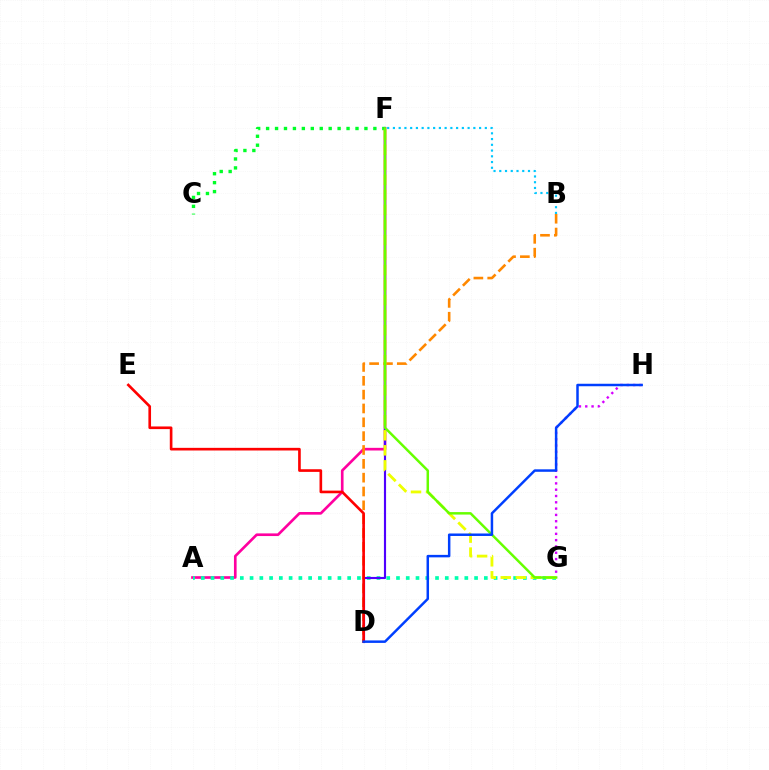{('A', 'F'): [{'color': '#ff00a0', 'line_style': 'solid', 'thickness': 1.91}], ('G', 'H'): [{'color': '#d600ff', 'line_style': 'dotted', 'thickness': 1.71}], ('A', 'G'): [{'color': '#00ffaf', 'line_style': 'dotted', 'thickness': 2.65}], ('B', 'D'): [{'color': '#ff8800', 'line_style': 'dashed', 'thickness': 1.88}], ('C', 'F'): [{'color': '#00ff27', 'line_style': 'dotted', 'thickness': 2.43}], ('D', 'F'): [{'color': '#4f00ff', 'line_style': 'solid', 'thickness': 1.55}], ('F', 'G'): [{'color': '#eeff00', 'line_style': 'dashed', 'thickness': 2.04}, {'color': '#66ff00', 'line_style': 'solid', 'thickness': 1.78}], ('B', 'F'): [{'color': '#00c7ff', 'line_style': 'dotted', 'thickness': 1.56}], ('D', 'E'): [{'color': '#ff0000', 'line_style': 'solid', 'thickness': 1.9}], ('D', 'H'): [{'color': '#003fff', 'line_style': 'solid', 'thickness': 1.79}]}